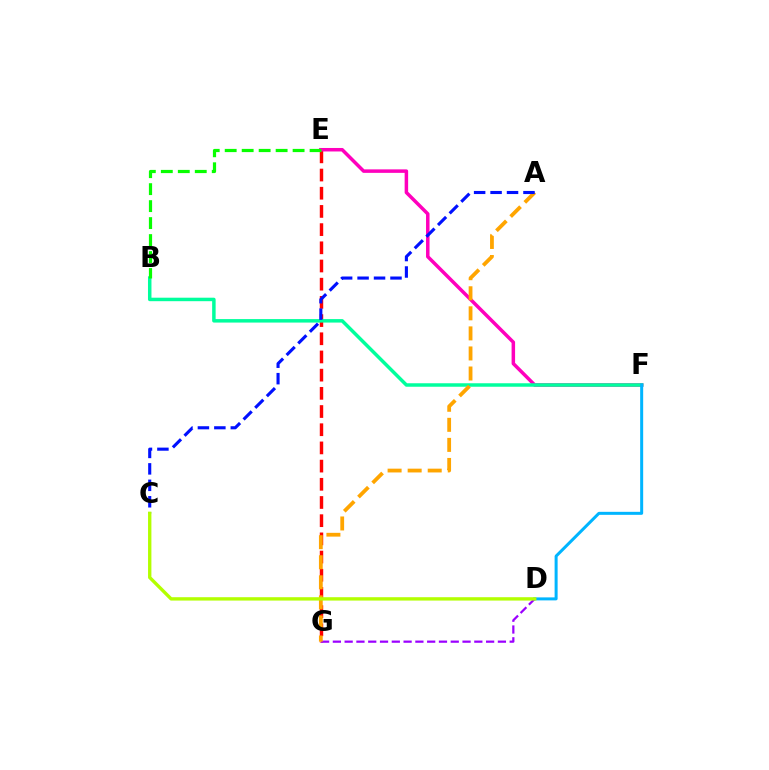{('E', 'G'): [{'color': '#ff0000', 'line_style': 'dashed', 'thickness': 2.47}], ('E', 'F'): [{'color': '#ff00bd', 'line_style': 'solid', 'thickness': 2.52}], ('D', 'G'): [{'color': '#9b00ff', 'line_style': 'dashed', 'thickness': 1.6}], ('B', 'F'): [{'color': '#00ff9d', 'line_style': 'solid', 'thickness': 2.51}], ('A', 'G'): [{'color': '#ffa500', 'line_style': 'dashed', 'thickness': 2.72}], ('D', 'F'): [{'color': '#00b5ff', 'line_style': 'solid', 'thickness': 2.16}], ('B', 'E'): [{'color': '#08ff00', 'line_style': 'dashed', 'thickness': 2.31}], ('A', 'C'): [{'color': '#0010ff', 'line_style': 'dashed', 'thickness': 2.23}], ('C', 'D'): [{'color': '#b3ff00', 'line_style': 'solid', 'thickness': 2.42}]}